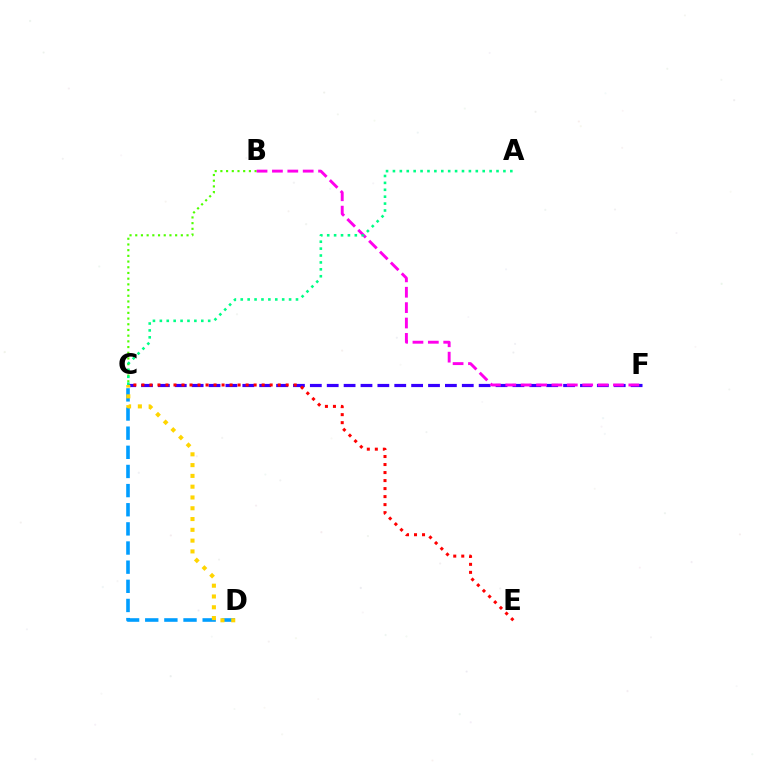{('B', 'C'): [{'color': '#4fff00', 'line_style': 'dotted', 'thickness': 1.55}], ('C', 'F'): [{'color': '#3700ff', 'line_style': 'dashed', 'thickness': 2.29}], ('C', 'D'): [{'color': '#009eff', 'line_style': 'dashed', 'thickness': 2.6}, {'color': '#ffd500', 'line_style': 'dotted', 'thickness': 2.93}], ('B', 'F'): [{'color': '#ff00ed', 'line_style': 'dashed', 'thickness': 2.09}], ('A', 'C'): [{'color': '#00ff86', 'line_style': 'dotted', 'thickness': 1.88}], ('C', 'E'): [{'color': '#ff0000', 'line_style': 'dotted', 'thickness': 2.18}]}